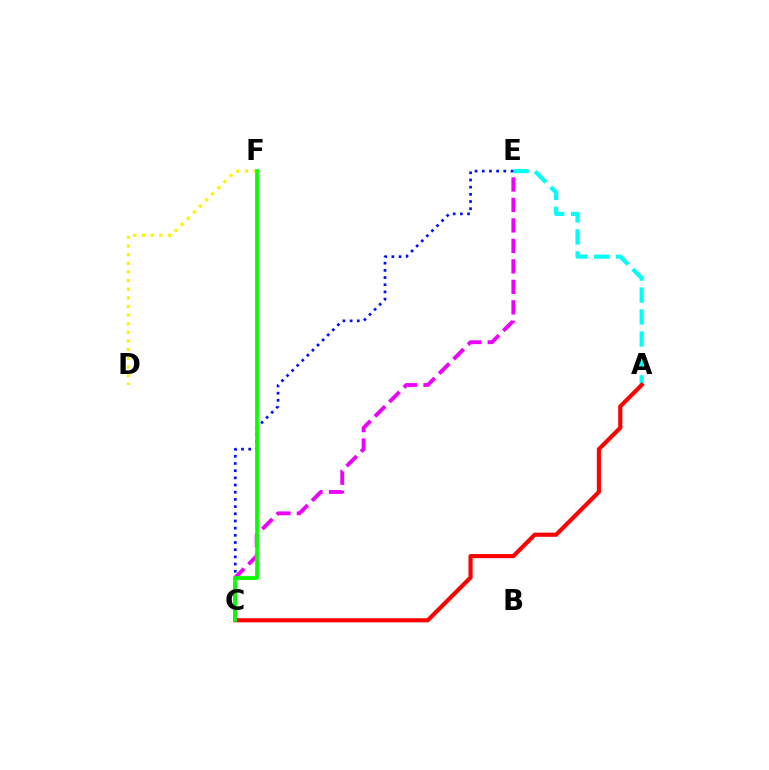{('A', 'E'): [{'color': '#00fff6', 'line_style': 'dashed', 'thickness': 2.98}], ('C', 'E'): [{'color': '#0010ff', 'line_style': 'dotted', 'thickness': 1.95}, {'color': '#ee00ff', 'line_style': 'dashed', 'thickness': 2.78}], ('A', 'C'): [{'color': '#ff0000', 'line_style': 'solid', 'thickness': 2.98}], ('D', 'F'): [{'color': '#fcf500', 'line_style': 'dotted', 'thickness': 2.35}], ('C', 'F'): [{'color': '#08ff00', 'line_style': 'solid', 'thickness': 2.69}]}